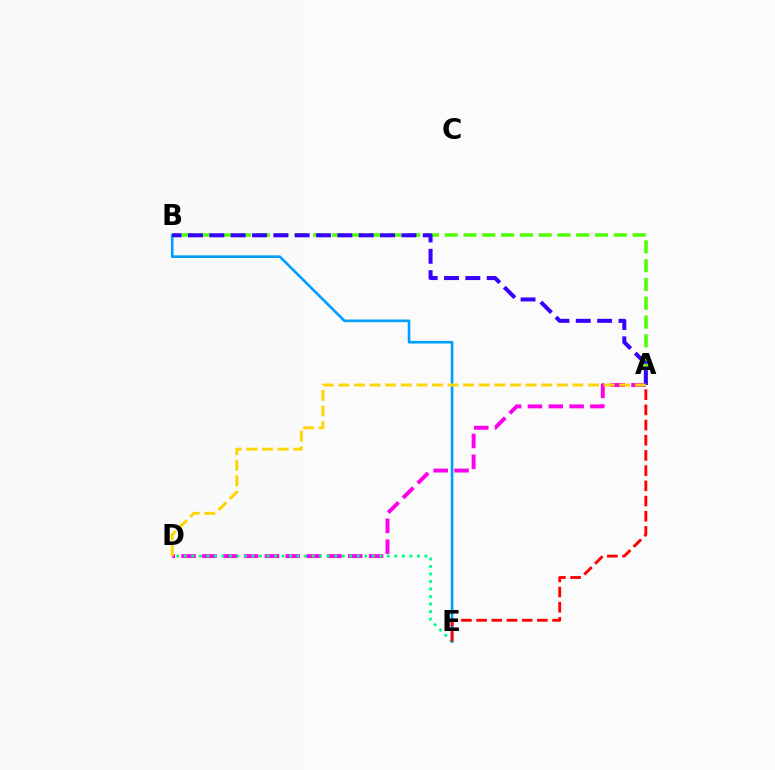{('A', 'B'): [{'color': '#4fff00', 'line_style': 'dashed', 'thickness': 2.55}, {'color': '#3700ff', 'line_style': 'dashed', 'thickness': 2.9}], ('A', 'D'): [{'color': '#ff00ed', 'line_style': 'dashed', 'thickness': 2.83}, {'color': '#ffd500', 'line_style': 'dashed', 'thickness': 2.12}], ('D', 'E'): [{'color': '#00ff86', 'line_style': 'dotted', 'thickness': 2.04}], ('B', 'E'): [{'color': '#009eff', 'line_style': 'solid', 'thickness': 1.89}], ('A', 'E'): [{'color': '#ff0000', 'line_style': 'dashed', 'thickness': 2.06}]}